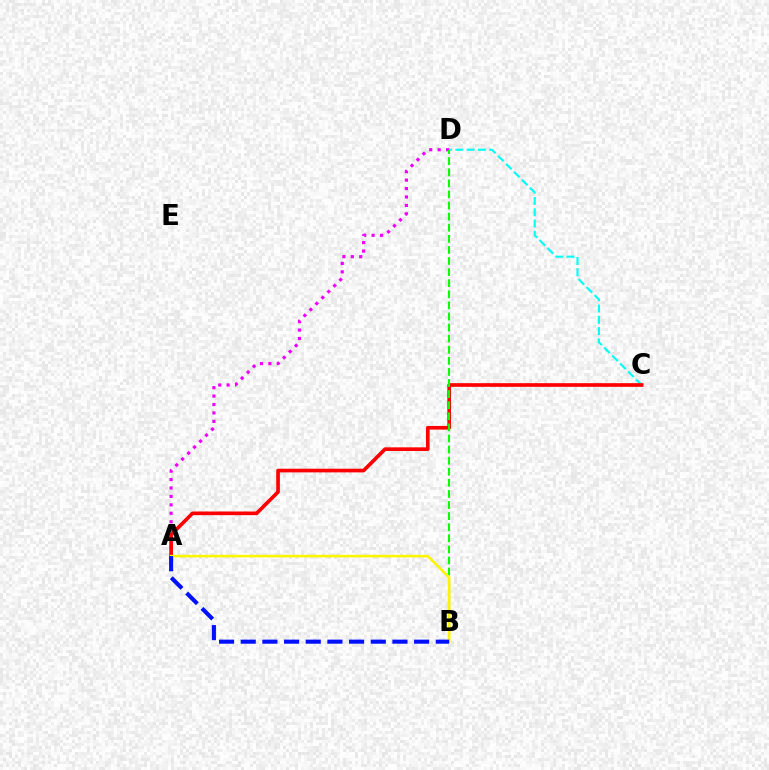{('C', 'D'): [{'color': '#00fff6', 'line_style': 'dashed', 'thickness': 1.53}], ('A', 'D'): [{'color': '#ee00ff', 'line_style': 'dotted', 'thickness': 2.29}], ('A', 'C'): [{'color': '#ff0000', 'line_style': 'solid', 'thickness': 2.64}], ('B', 'D'): [{'color': '#08ff00', 'line_style': 'dashed', 'thickness': 1.51}], ('A', 'B'): [{'color': '#fcf500', 'line_style': 'solid', 'thickness': 1.85}, {'color': '#0010ff', 'line_style': 'dashed', 'thickness': 2.94}]}